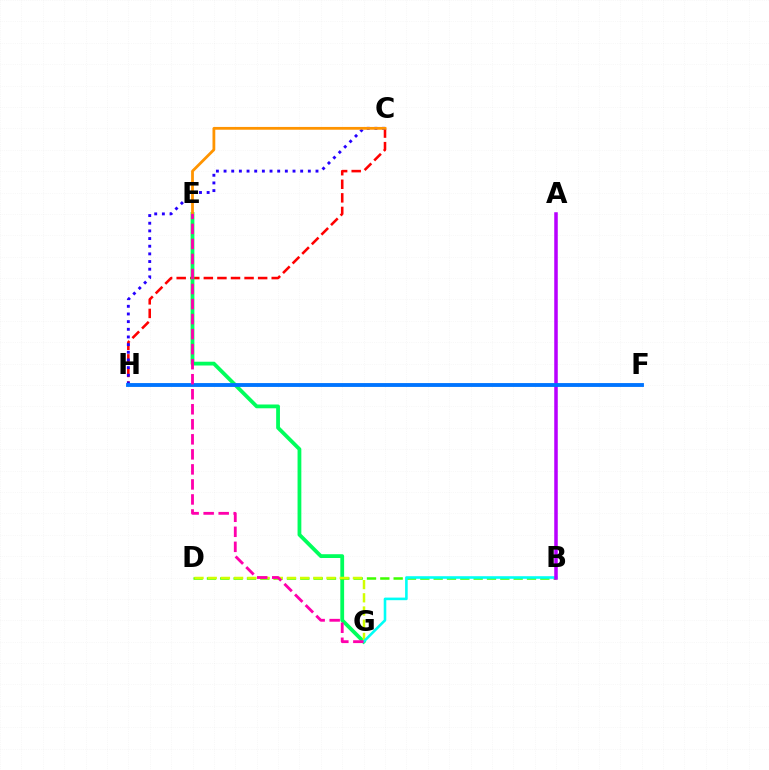{('C', 'H'): [{'color': '#ff0000', 'line_style': 'dashed', 'thickness': 1.84}, {'color': '#2500ff', 'line_style': 'dotted', 'thickness': 2.08}], ('E', 'G'): [{'color': '#00ff5c', 'line_style': 'solid', 'thickness': 2.73}, {'color': '#ff00ac', 'line_style': 'dashed', 'thickness': 2.04}], ('B', 'D'): [{'color': '#3dff00', 'line_style': 'dashed', 'thickness': 1.81}], ('D', 'G'): [{'color': '#d1ff00', 'line_style': 'dashed', 'thickness': 1.79}], ('B', 'G'): [{'color': '#00fff6', 'line_style': 'solid', 'thickness': 1.87}], ('A', 'B'): [{'color': '#b900ff', 'line_style': 'solid', 'thickness': 2.54}], ('F', 'H'): [{'color': '#0074ff', 'line_style': 'solid', 'thickness': 2.77}], ('C', 'E'): [{'color': '#ff9400', 'line_style': 'solid', 'thickness': 2.01}]}